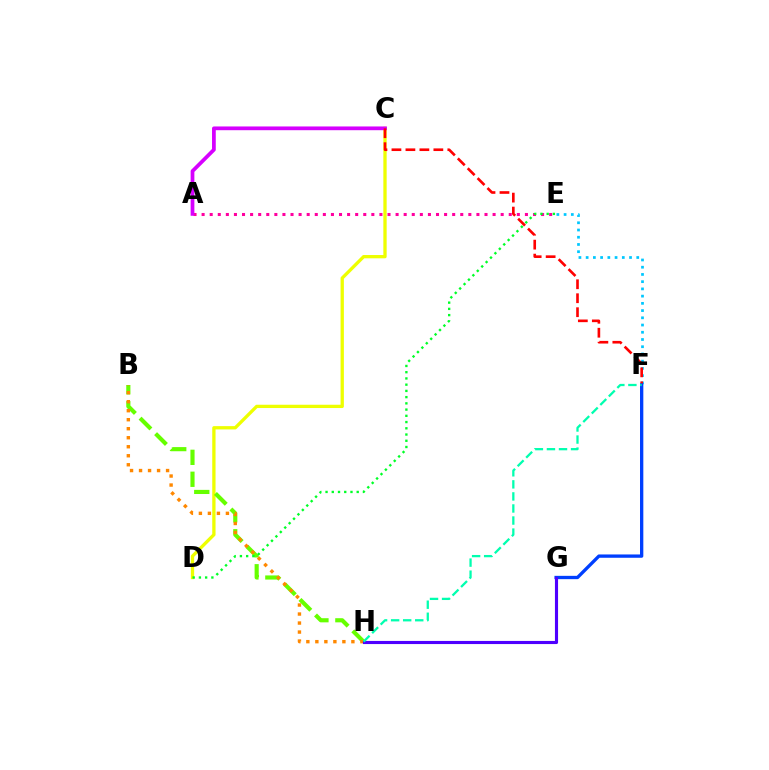{('C', 'D'): [{'color': '#eeff00', 'line_style': 'solid', 'thickness': 2.38}], ('A', 'E'): [{'color': '#ff00a0', 'line_style': 'dotted', 'thickness': 2.2}], ('B', 'H'): [{'color': '#66ff00', 'line_style': 'dashed', 'thickness': 2.98}, {'color': '#ff8800', 'line_style': 'dotted', 'thickness': 2.45}], ('A', 'C'): [{'color': '#d600ff', 'line_style': 'solid', 'thickness': 2.69}], ('E', 'F'): [{'color': '#00c7ff', 'line_style': 'dotted', 'thickness': 1.96}], ('D', 'E'): [{'color': '#00ff27', 'line_style': 'dotted', 'thickness': 1.69}], ('C', 'F'): [{'color': '#ff0000', 'line_style': 'dashed', 'thickness': 1.9}], ('F', 'G'): [{'color': '#003fff', 'line_style': 'solid', 'thickness': 2.39}], ('G', 'H'): [{'color': '#4f00ff', 'line_style': 'solid', 'thickness': 2.24}], ('F', 'H'): [{'color': '#00ffaf', 'line_style': 'dashed', 'thickness': 1.64}]}